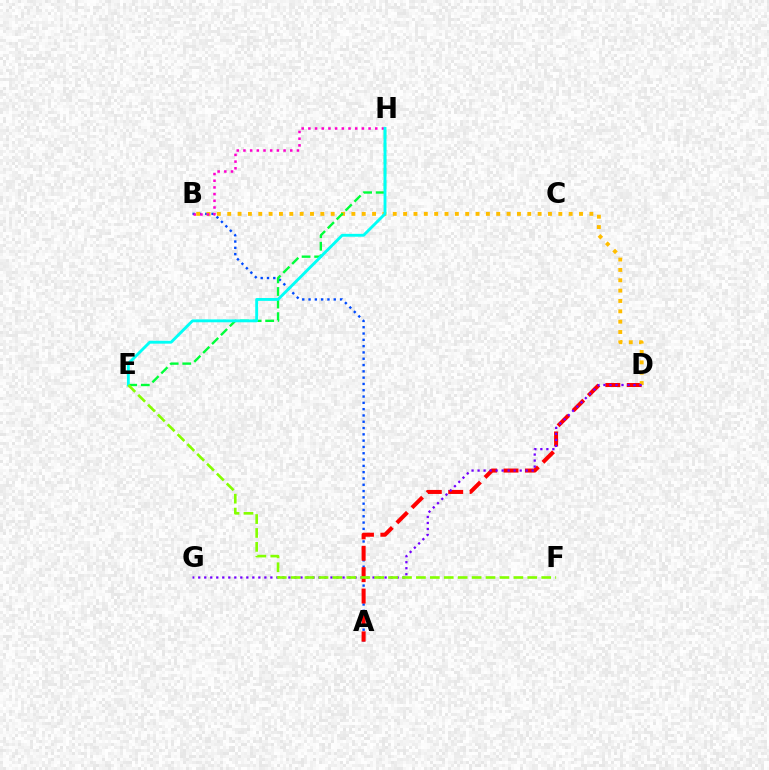{('A', 'B'): [{'color': '#004bff', 'line_style': 'dotted', 'thickness': 1.71}], ('A', 'D'): [{'color': '#ff0000', 'line_style': 'dashed', 'thickness': 2.91}], ('B', 'D'): [{'color': '#ffbd00', 'line_style': 'dotted', 'thickness': 2.81}], ('E', 'H'): [{'color': '#00ff39', 'line_style': 'dashed', 'thickness': 1.71}, {'color': '#00fff6', 'line_style': 'solid', 'thickness': 2.07}], ('D', 'G'): [{'color': '#7200ff', 'line_style': 'dotted', 'thickness': 1.63}], ('B', 'H'): [{'color': '#ff00cf', 'line_style': 'dotted', 'thickness': 1.82}], ('E', 'F'): [{'color': '#84ff00', 'line_style': 'dashed', 'thickness': 1.89}]}